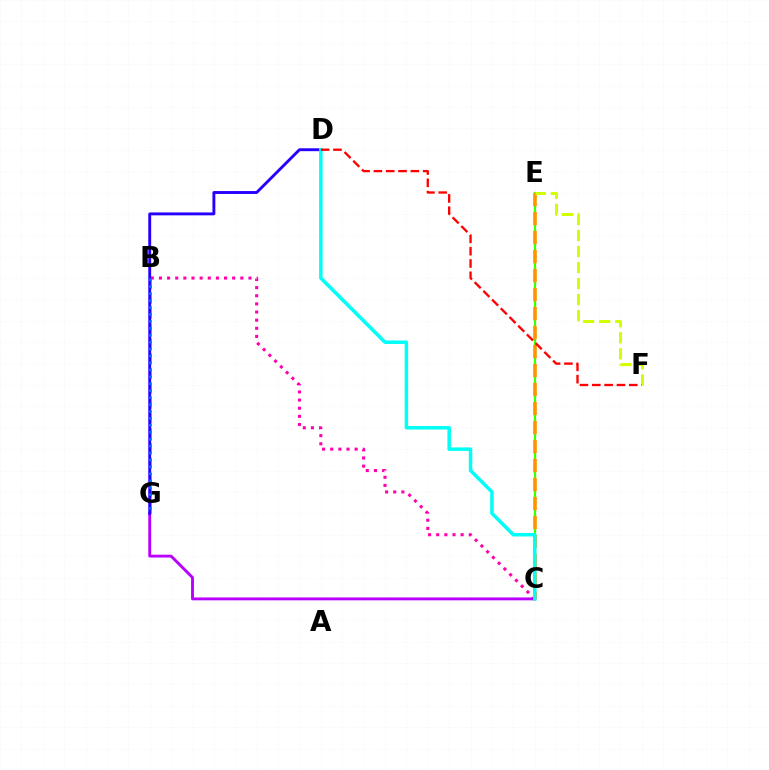{('C', 'E'): [{'color': '#3dff00', 'line_style': 'solid', 'thickness': 1.63}, {'color': '#ff9400', 'line_style': 'dashed', 'thickness': 2.58}], ('E', 'F'): [{'color': '#d1ff00', 'line_style': 'dashed', 'thickness': 2.18}], ('B', 'C'): [{'color': '#ff00ac', 'line_style': 'dotted', 'thickness': 2.21}], ('C', 'G'): [{'color': '#b900ff', 'line_style': 'solid', 'thickness': 2.07}], ('B', 'G'): [{'color': '#00ff5c', 'line_style': 'dashed', 'thickness': 2.03}, {'color': '#0074ff', 'line_style': 'dotted', 'thickness': 1.88}], ('D', 'G'): [{'color': '#2500ff', 'line_style': 'solid', 'thickness': 2.08}], ('C', 'D'): [{'color': '#00fff6', 'line_style': 'solid', 'thickness': 2.52}], ('D', 'F'): [{'color': '#ff0000', 'line_style': 'dashed', 'thickness': 1.67}]}